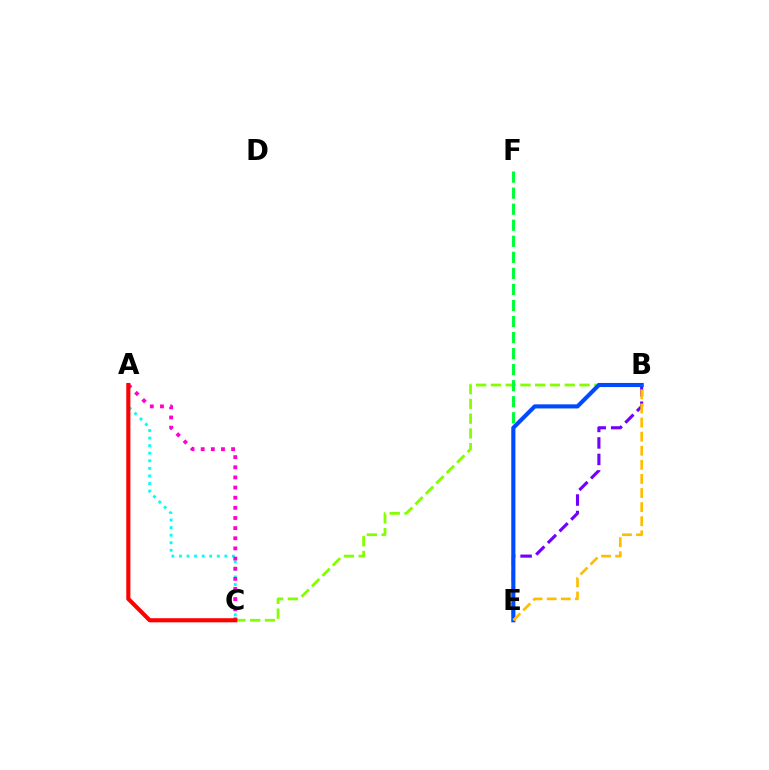{('B', 'E'): [{'color': '#7200ff', 'line_style': 'dashed', 'thickness': 2.24}, {'color': '#004bff', 'line_style': 'solid', 'thickness': 2.96}, {'color': '#ffbd00', 'line_style': 'dashed', 'thickness': 1.92}], ('B', 'C'): [{'color': '#84ff00', 'line_style': 'dashed', 'thickness': 2.01}], ('A', 'C'): [{'color': '#00fff6', 'line_style': 'dotted', 'thickness': 2.06}, {'color': '#ff00cf', 'line_style': 'dotted', 'thickness': 2.76}, {'color': '#ff0000', 'line_style': 'solid', 'thickness': 2.96}], ('E', 'F'): [{'color': '#00ff39', 'line_style': 'dashed', 'thickness': 2.18}]}